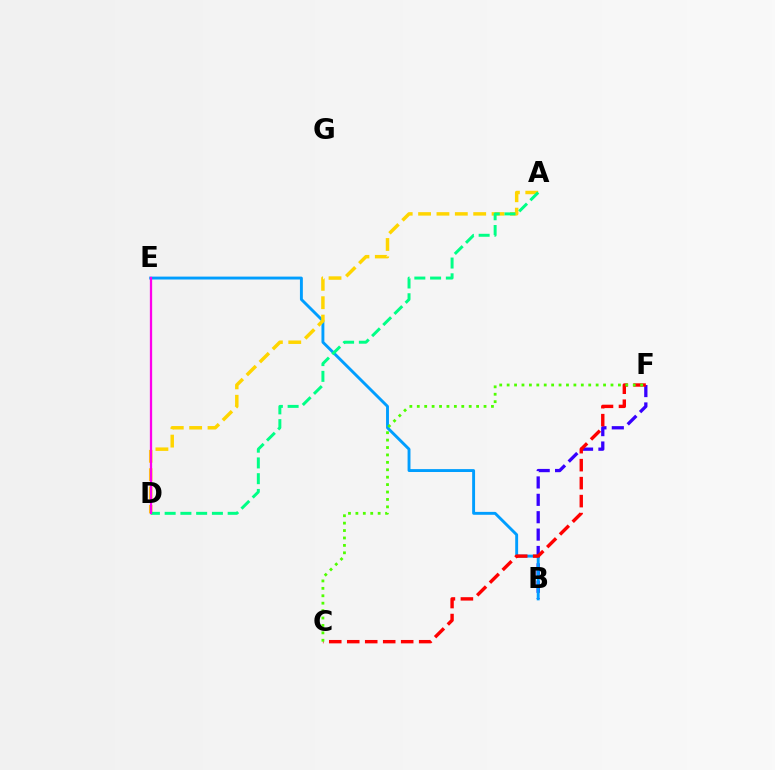{('B', 'F'): [{'color': '#3700ff', 'line_style': 'dashed', 'thickness': 2.36}], ('B', 'E'): [{'color': '#009eff', 'line_style': 'solid', 'thickness': 2.09}], ('C', 'F'): [{'color': '#ff0000', 'line_style': 'dashed', 'thickness': 2.44}, {'color': '#4fff00', 'line_style': 'dotted', 'thickness': 2.02}], ('A', 'D'): [{'color': '#ffd500', 'line_style': 'dashed', 'thickness': 2.5}, {'color': '#00ff86', 'line_style': 'dashed', 'thickness': 2.14}], ('D', 'E'): [{'color': '#ff00ed', 'line_style': 'solid', 'thickness': 1.64}]}